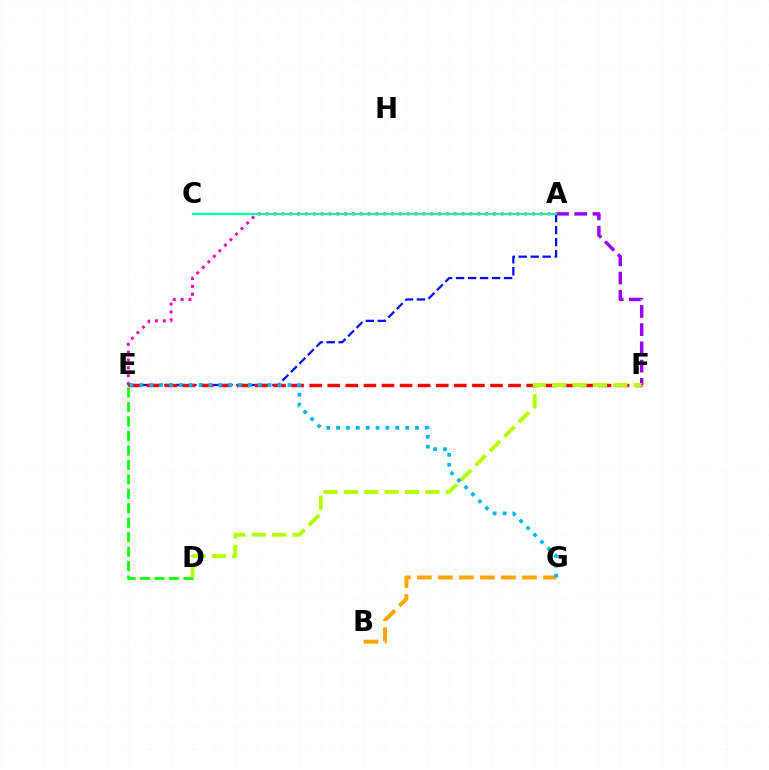{('A', 'E'): [{'color': '#0010ff', 'line_style': 'dashed', 'thickness': 1.63}, {'color': '#ff00bd', 'line_style': 'dotted', 'thickness': 2.13}], ('A', 'F'): [{'color': '#9b00ff', 'line_style': 'dashed', 'thickness': 2.48}], ('E', 'F'): [{'color': '#ff0000', 'line_style': 'dashed', 'thickness': 2.46}], ('D', 'E'): [{'color': '#08ff00', 'line_style': 'dashed', 'thickness': 1.96}], ('B', 'G'): [{'color': '#ffa500', 'line_style': 'dashed', 'thickness': 2.85}], ('A', 'C'): [{'color': '#00ff9d', 'line_style': 'solid', 'thickness': 1.57}], ('D', 'F'): [{'color': '#b3ff00', 'line_style': 'dashed', 'thickness': 2.77}], ('E', 'G'): [{'color': '#00b5ff', 'line_style': 'dotted', 'thickness': 2.68}]}